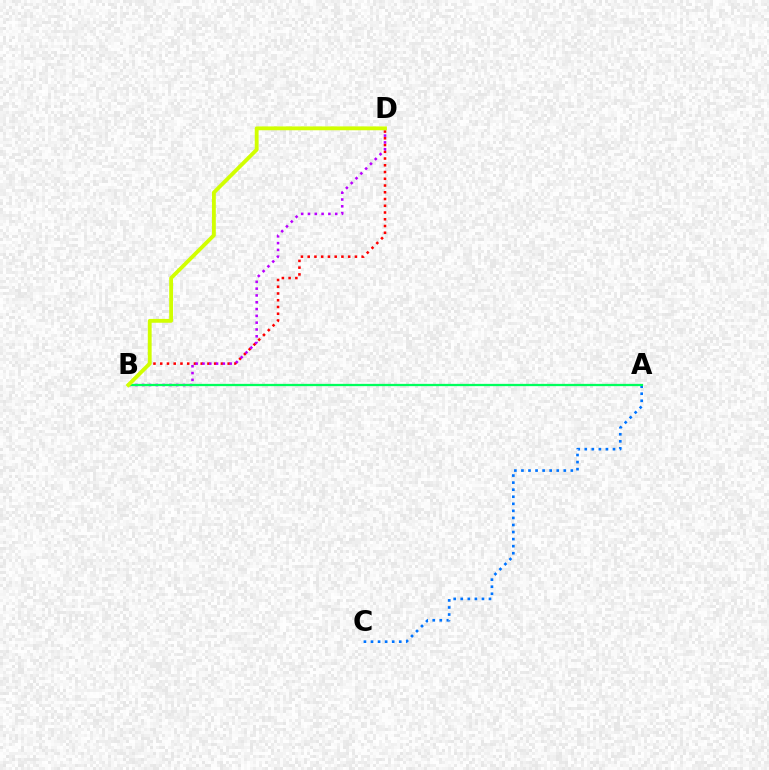{('B', 'D'): [{'color': '#ff0000', 'line_style': 'dotted', 'thickness': 1.83}, {'color': '#b900ff', 'line_style': 'dotted', 'thickness': 1.85}, {'color': '#d1ff00', 'line_style': 'solid', 'thickness': 2.76}], ('A', 'C'): [{'color': '#0074ff', 'line_style': 'dotted', 'thickness': 1.92}], ('A', 'B'): [{'color': '#00ff5c', 'line_style': 'solid', 'thickness': 1.64}]}